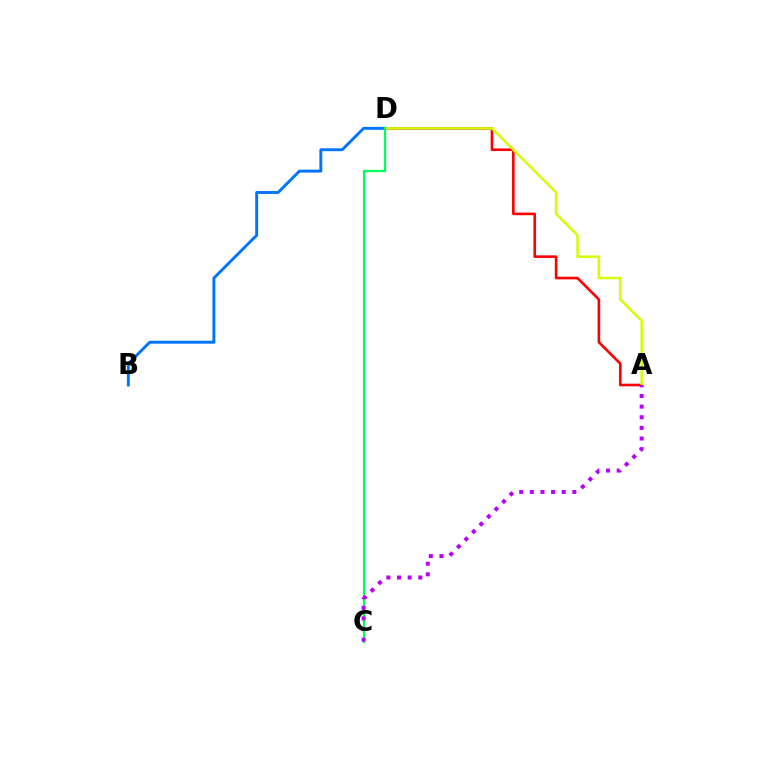{('B', 'D'): [{'color': '#0074ff', 'line_style': 'solid', 'thickness': 2.1}], ('A', 'D'): [{'color': '#ff0000', 'line_style': 'solid', 'thickness': 1.89}, {'color': '#d1ff00', 'line_style': 'solid', 'thickness': 1.78}], ('C', 'D'): [{'color': '#00ff5c', 'line_style': 'solid', 'thickness': 1.64}], ('A', 'C'): [{'color': '#b900ff', 'line_style': 'dotted', 'thickness': 2.89}]}